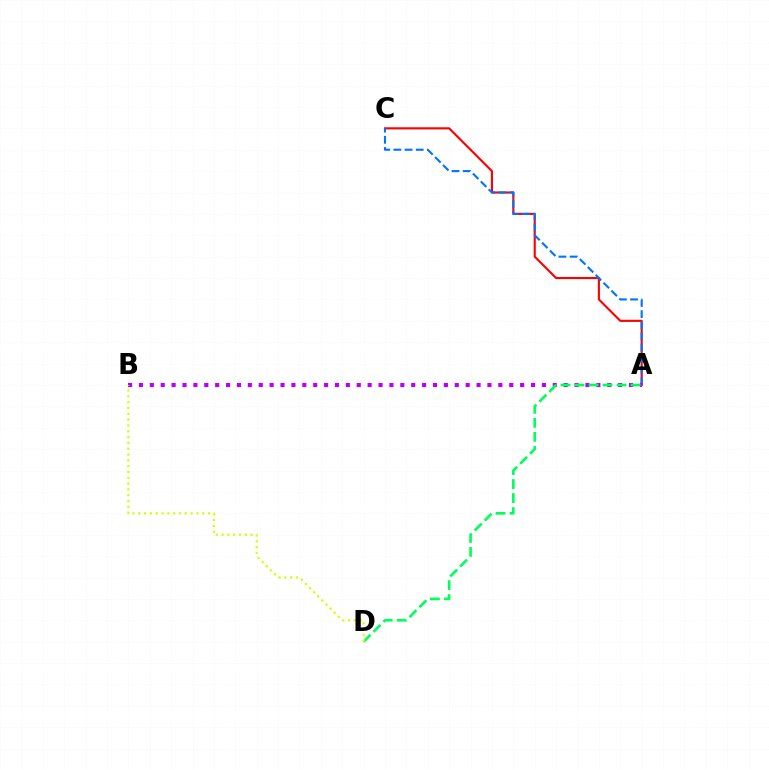{('A', 'C'): [{'color': '#ff0000', 'line_style': 'solid', 'thickness': 1.53}, {'color': '#0074ff', 'line_style': 'dashed', 'thickness': 1.52}], ('A', 'B'): [{'color': '#b900ff', 'line_style': 'dotted', 'thickness': 2.96}], ('A', 'D'): [{'color': '#00ff5c', 'line_style': 'dashed', 'thickness': 1.9}], ('B', 'D'): [{'color': '#d1ff00', 'line_style': 'dotted', 'thickness': 1.58}]}